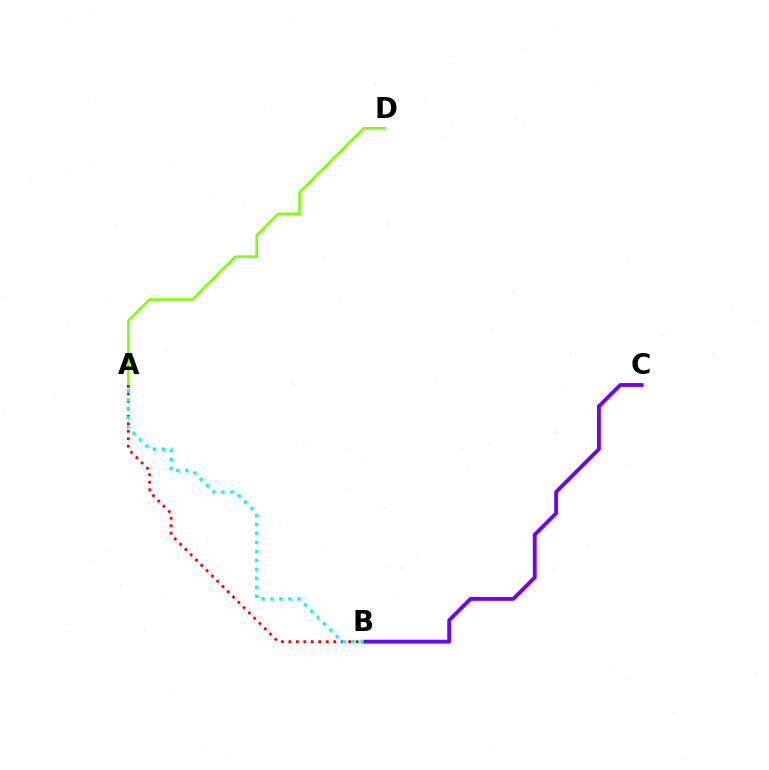{('A', 'D'): [{'color': '#84ff00', 'line_style': 'solid', 'thickness': 1.9}], ('A', 'B'): [{'color': '#ff0000', 'line_style': 'dotted', 'thickness': 2.03}, {'color': '#00fff6', 'line_style': 'dotted', 'thickness': 2.44}], ('B', 'C'): [{'color': '#7200ff', 'line_style': 'solid', 'thickness': 2.78}]}